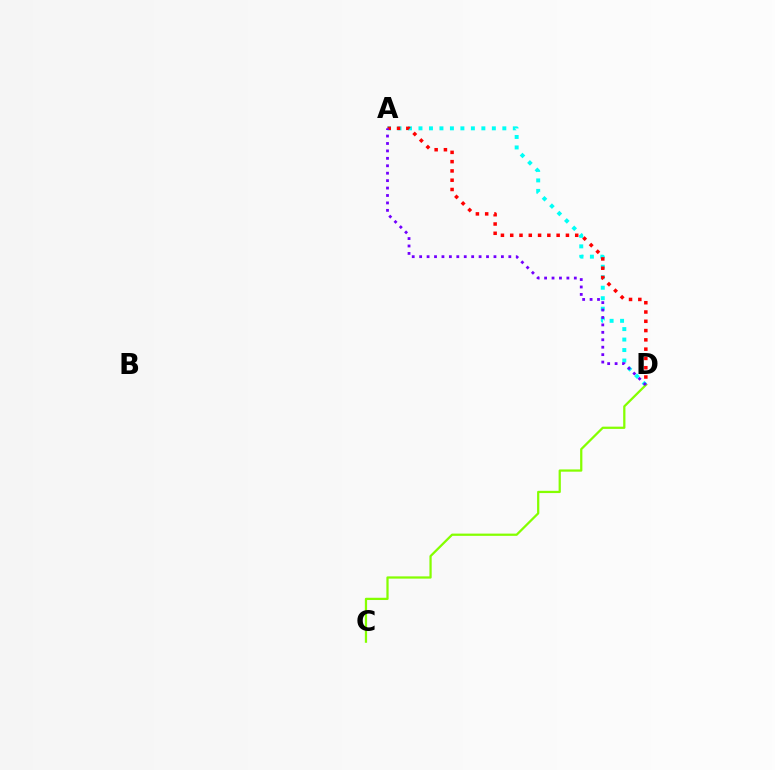{('A', 'D'): [{'color': '#00fff6', 'line_style': 'dotted', 'thickness': 2.85}, {'color': '#ff0000', 'line_style': 'dotted', 'thickness': 2.52}, {'color': '#7200ff', 'line_style': 'dotted', 'thickness': 2.02}], ('C', 'D'): [{'color': '#84ff00', 'line_style': 'solid', 'thickness': 1.62}]}